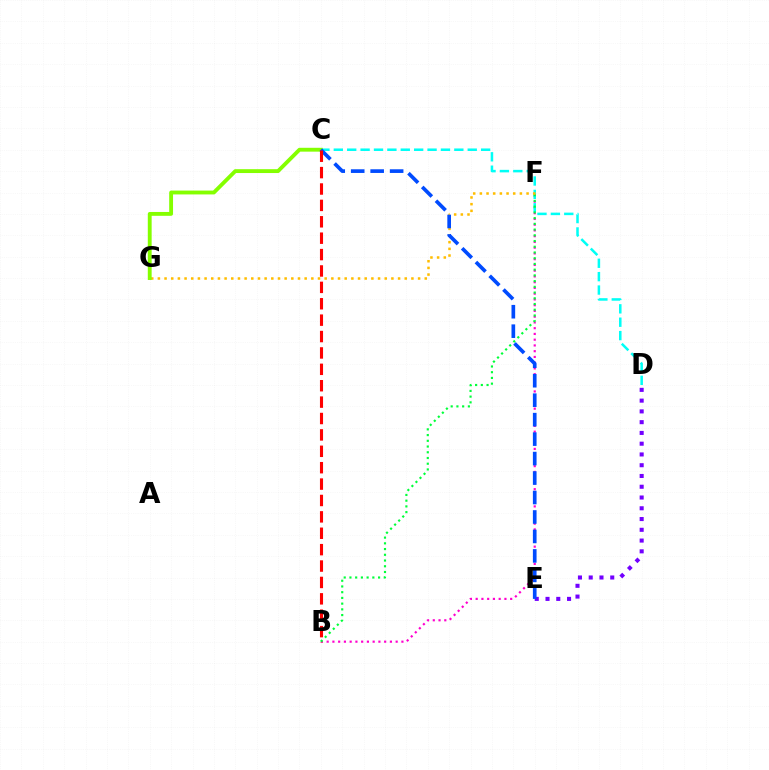{('D', 'E'): [{'color': '#7200ff', 'line_style': 'dotted', 'thickness': 2.92}], ('B', 'F'): [{'color': '#ff00cf', 'line_style': 'dotted', 'thickness': 1.56}, {'color': '#00ff39', 'line_style': 'dotted', 'thickness': 1.56}], ('C', 'D'): [{'color': '#00fff6', 'line_style': 'dashed', 'thickness': 1.82}], ('F', 'G'): [{'color': '#ffbd00', 'line_style': 'dotted', 'thickness': 1.81}], ('C', 'G'): [{'color': '#84ff00', 'line_style': 'solid', 'thickness': 2.78}], ('C', 'E'): [{'color': '#004bff', 'line_style': 'dashed', 'thickness': 2.64}], ('B', 'C'): [{'color': '#ff0000', 'line_style': 'dashed', 'thickness': 2.23}]}